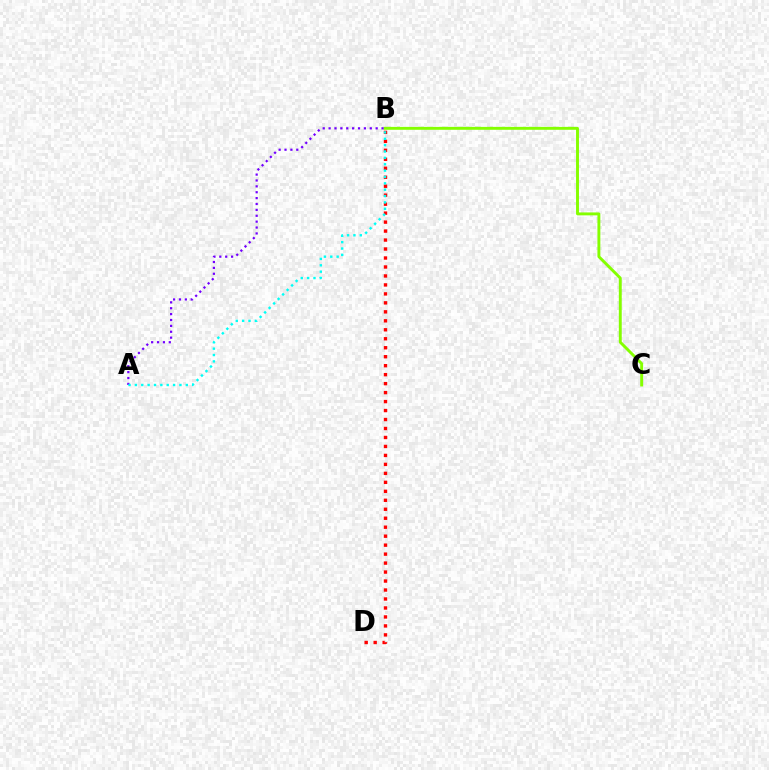{('B', 'C'): [{'color': '#84ff00', 'line_style': 'solid', 'thickness': 2.1}], ('B', 'D'): [{'color': '#ff0000', 'line_style': 'dotted', 'thickness': 2.44}], ('A', 'B'): [{'color': '#7200ff', 'line_style': 'dotted', 'thickness': 1.6}, {'color': '#00fff6', 'line_style': 'dotted', 'thickness': 1.73}]}